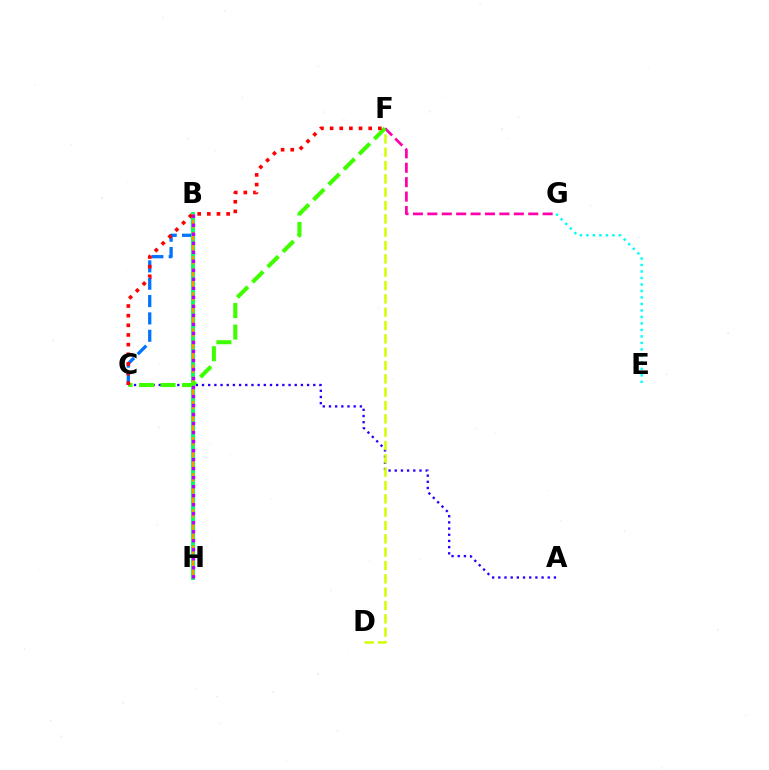{('B', 'C'): [{'color': '#0074ff', 'line_style': 'dashed', 'thickness': 2.36}], ('E', 'G'): [{'color': '#00fff6', 'line_style': 'dotted', 'thickness': 1.76}], ('B', 'H'): [{'color': '#00ff5c', 'line_style': 'solid', 'thickness': 2.79}, {'color': '#ff9400', 'line_style': 'dashed', 'thickness': 1.64}, {'color': '#b900ff', 'line_style': 'dotted', 'thickness': 2.45}], ('A', 'C'): [{'color': '#2500ff', 'line_style': 'dotted', 'thickness': 1.68}], ('D', 'F'): [{'color': '#d1ff00', 'line_style': 'dashed', 'thickness': 1.81}], ('F', 'G'): [{'color': '#ff00ac', 'line_style': 'dashed', 'thickness': 1.96}], ('C', 'F'): [{'color': '#3dff00', 'line_style': 'dashed', 'thickness': 2.92}, {'color': '#ff0000', 'line_style': 'dotted', 'thickness': 2.62}]}